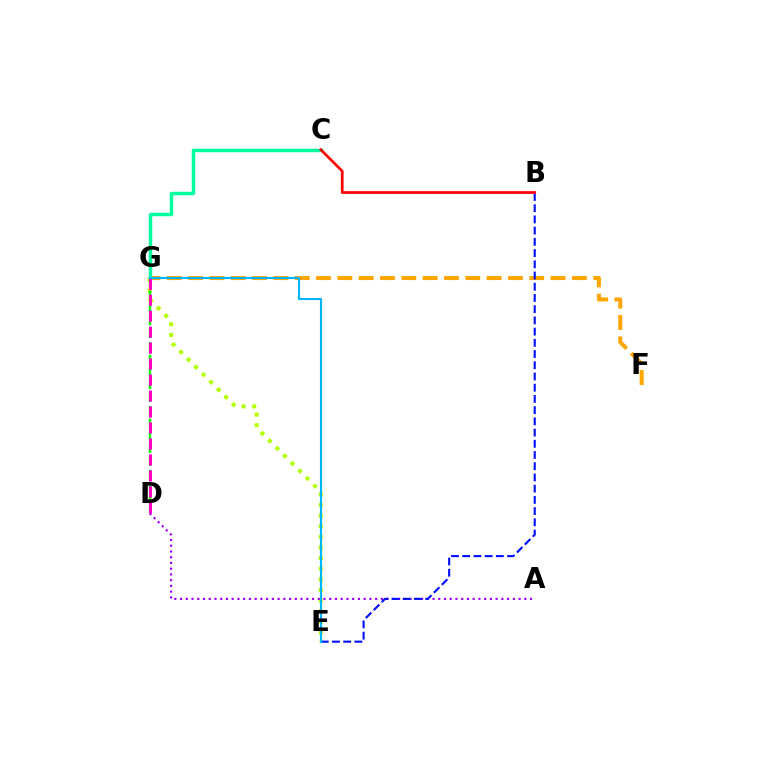{('E', 'G'): [{'color': '#b3ff00', 'line_style': 'dotted', 'thickness': 2.89}, {'color': '#00b5ff', 'line_style': 'solid', 'thickness': 1.54}], ('D', 'G'): [{'color': '#08ff00', 'line_style': 'dashed', 'thickness': 1.74}, {'color': '#ff00bd', 'line_style': 'dashed', 'thickness': 2.17}], ('F', 'G'): [{'color': '#ffa500', 'line_style': 'dashed', 'thickness': 2.9}], ('A', 'D'): [{'color': '#9b00ff', 'line_style': 'dotted', 'thickness': 1.56}], ('B', 'E'): [{'color': '#0010ff', 'line_style': 'dashed', 'thickness': 1.52}], ('C', 'G'): [{'color': '#00ff9d', 'line_style': 'solid', 'thickness': 2.48}], ('B', 'C'): [{'color': '#ff0000', 'line_style': 'solid', 'thickness': 1.96}]}